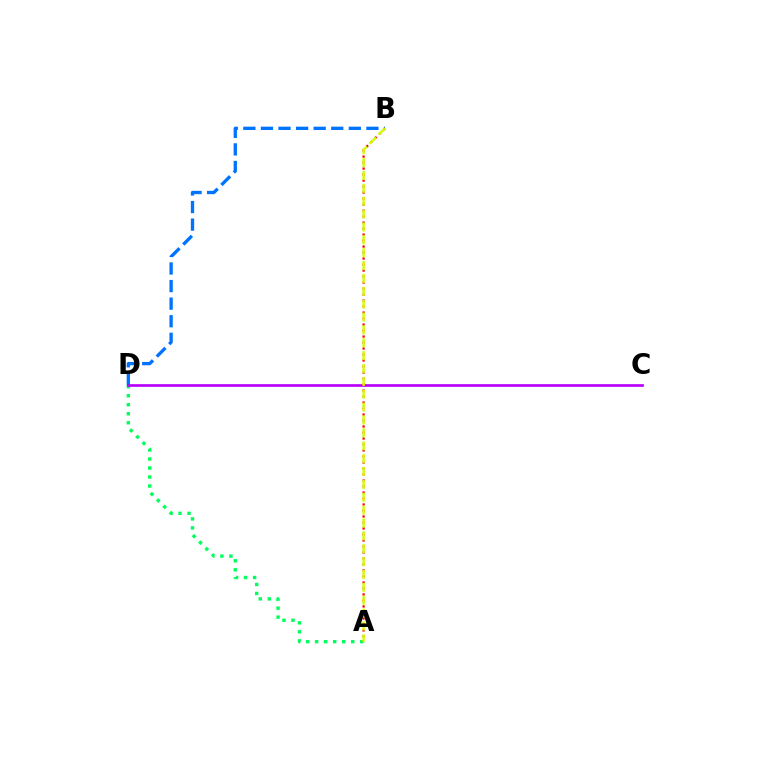{('A', 'D'): [{'color': '#00ff5c', 'line_style': 'dotted', 'thickness': 2.45}], ('B', 'D'): [{'color': '#0074ff', 'line_style': 'dashed', 'thickness': 2.39}], ('C', 'D'): [{'color': '#b900ff', 'line_style': 'solid', 'thickness': 1.94}], ('A', 'B'): [{'color': '#ff0000', 'line_style': 'dotted', 'thickness': 1.63}, {'color': '#d1ff00', 'line_style': 'dashed', 'thickness': 1.75}]}